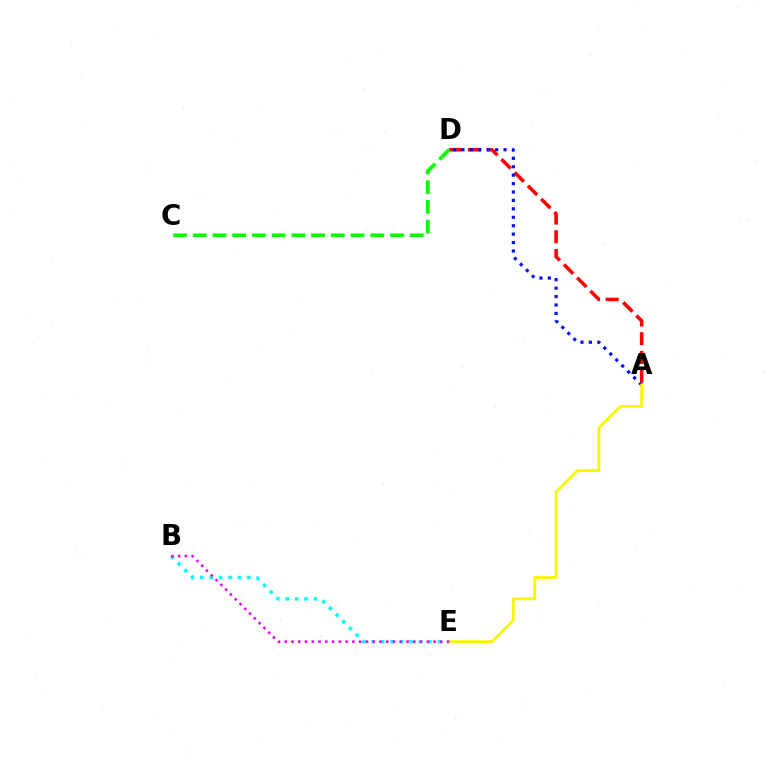{('A', 'D'): [{'color': '#ff0000', 'line_style': 'dashed', 'thickness': 2.55}, {'color': '#0010ff', 'line_style': 'dotted', 'thickness': 2.29}], ('B', 'E'): [{'color': '#00fff6', 'line_style': 'dotted', 'thickness': 2.56}, {'color': '#ee00ff', 'line_style': 'dotted', 'thickness': 1.84}], ('C', 'D'): [{'color': '#08ff00', 'line_style': 'dashed', 'thickness': 2.68}], ('A', 'E'): [{'color': '#fcf500', 'line_style': 'solid', 'thickness': 2.0}]}